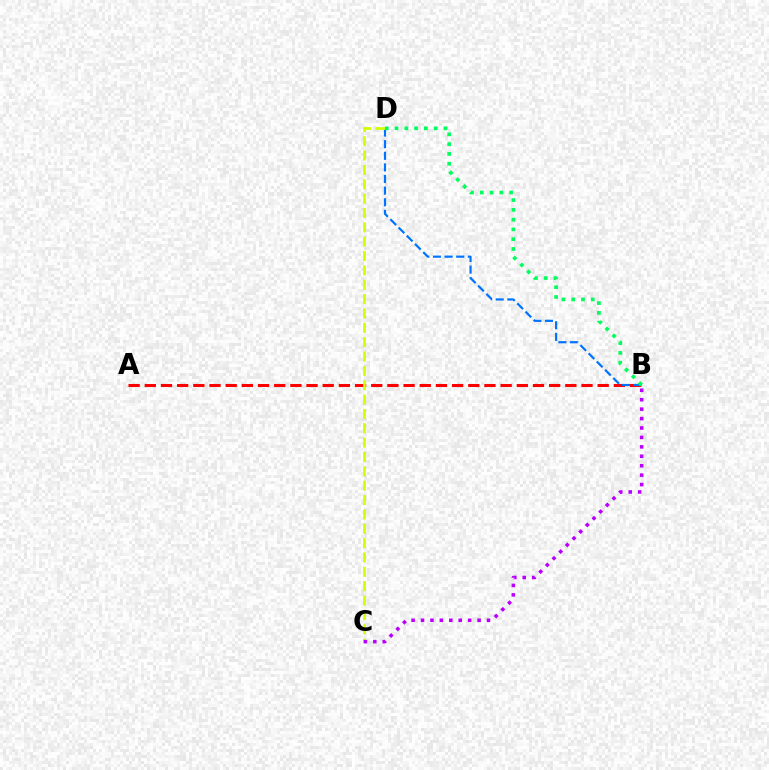{('A', 'B'): [{'color': '#ff0000', 'line_style': 'dashed', 'thickness': 2.2}], ('B', 'D'): [{'color': '#0074ff', 'line_style': 'dashed', 'thickness': 1.58}, {'color': '#00ff5c', 'line_style': 'dotted', 'thickness': 2.66}], ('C', 'D'): [{'color': '#d1ff00', 'line_style': 'dashed', 'thickness': 1.95}], ('B', 'C'): [{'color': '#b900ff', 'line_style': 'dotted', 'thickness': 2.56}]}